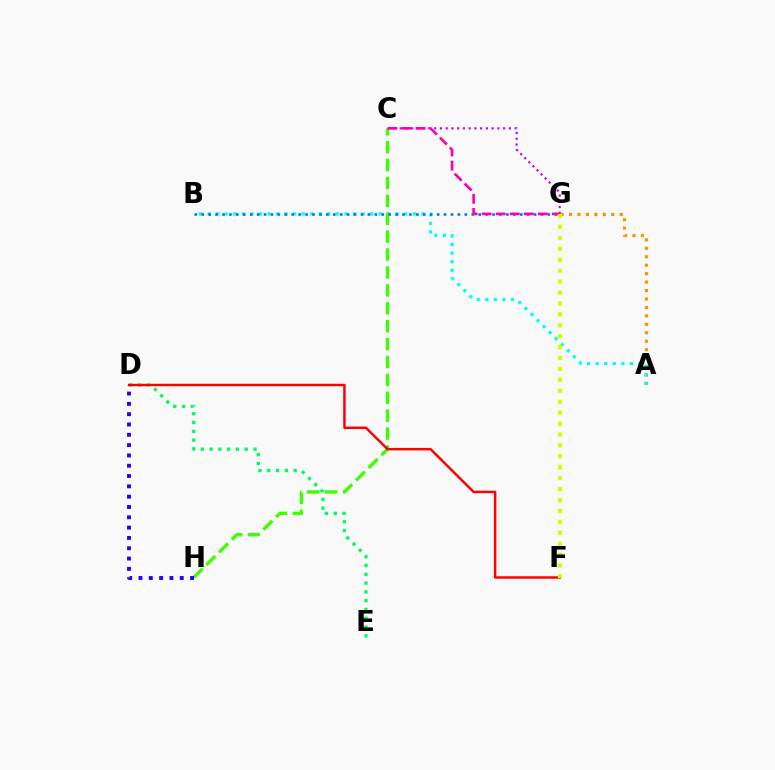{('A', 'G'): [{'color': '#ff9400', 'line_style': 'dotted', 'thickness': 2.29}], ('A', 'B'): [{'color': '#00fff6', 'line_style': 'dotted', 'thickness': 2.32}], ('D', 'E'): [{'color': '#00ff5c', 'line_style': 'dotted', 'thickness': 2.39}], ('C', 'H'): [{'color': '#3dff00', 'line_style': 'dashed', 'thickness': 2.43}], ('D', 'F'): [{'color': '#ff0000', 'line_style': 'solid', 'thickness': 1.78}], ('C', 'G'): [{'color': '#b900ff', 'line_style': 'dotted', 'thickness': 1.56}, {'color': '#ff00ac', 'line_style': 'dashed', 'thickness': 1.91}], ('B', 'G'): [{'color': '#0074ff', 'line_style': 'dotted', 'thickness': 1.88}], ('D', 'H'): [{'color': '#2500ff', 'line_style': 'dotted', 'thickness': 2.8}], ('F', 'G'): [{'color': '#d1ff00', 'line_style': 'dotted', 'thickness': 2.97}]}